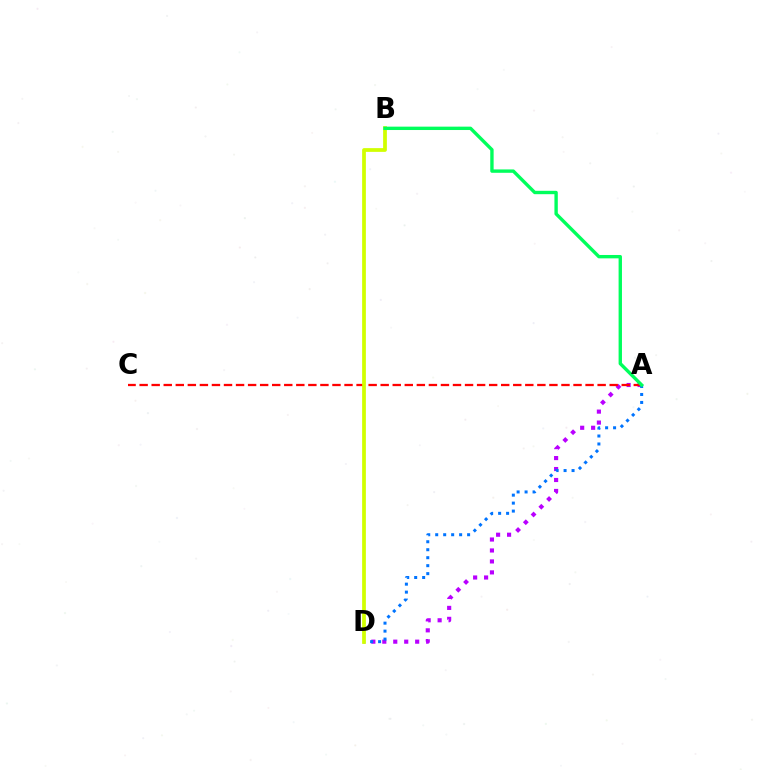{('A', 'D'): [{'color': '#b900ff', 'line_style': 'dotted', 'thickness': 2.98}, {'color': '#0074ff', 'line_style': 'dotted', 'thickness': 2.17}], ('A', 'C'): [{'color': '#ff0000', 'line_style': 'dashed', 'thickness': 1.64}], ('B', 'D'): [{'color': '#d1ff00', 'line_style': 'solid', 'thickness': 2.69}], ('A', 'B'): [{'color': '#00ff5c', 'line_style': 'solid', 'thickness': 2.43}]}